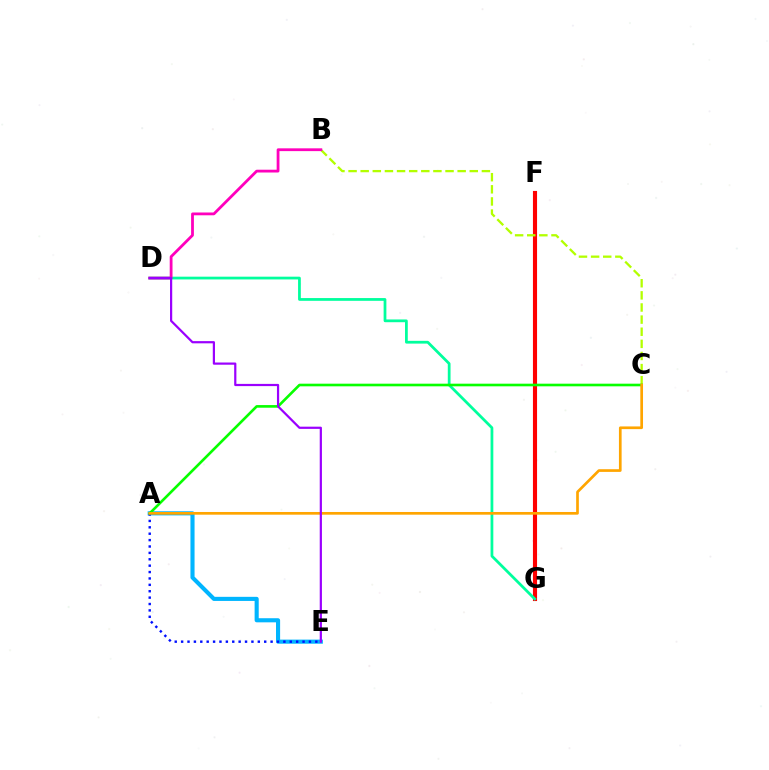{('F', 'G'): [{'color': '#ff0000', 'line_style': 'solid', 'thickness': 2.96}], ('A', 'E'): [{'color': '#00b5ff', 'line_style': 'solid', 'thickness': 2.96}, {'color': '#0010ff', 'line_style': 'dotted', 'thickness': 1.74}], ('D', 'G'): [{'color': '#00ff9d', 'line_style': 'solid', 'thickness': 1.98}], ('B', 'C'): [{'color': '#b3ff00', 'line_style': 'dashed', 'thickness': 1.65}], ('A', 'C'): [{'color': '#08ff00', 'line_style': 'solid', 'thickness': 1.9}, {'color': '#ffa500', 'line_style': 'solid', 'thickness': 1.94}], ('B', 'D'): [{'color': '#ff00bd', 'line_style': 'solid', 'thickness': 2.01}], ('D', 'E'): [{'color': '#9b00ff', 'line_style': 'solid', 'thickness': 1.59}]}